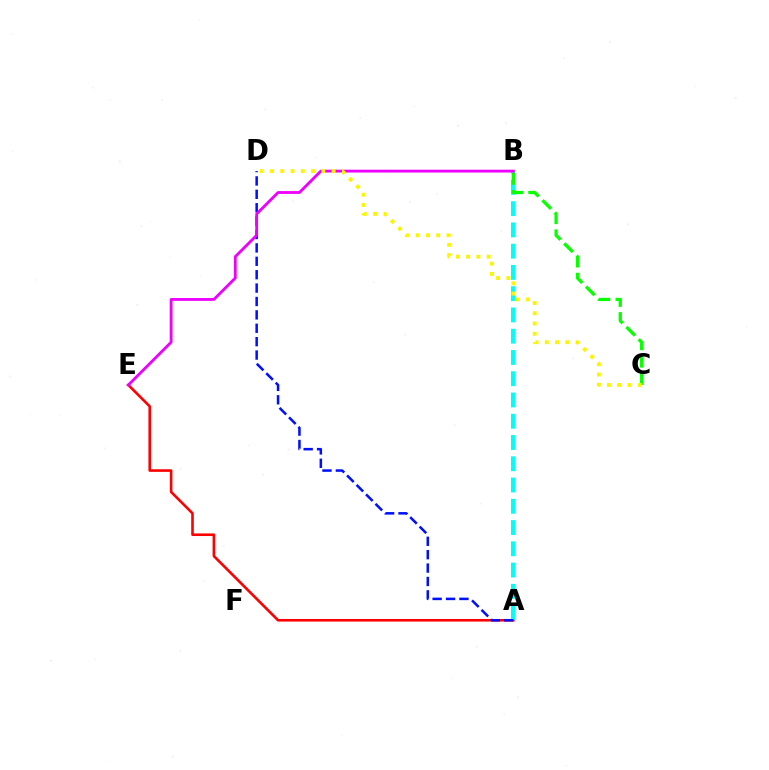{('A', 'E'): [{'color': '#ff0000', 'line_style': 'solid', 'thickness': 1.88}], ('A', 'B'): [{'color': '#00fff6', 'line_style': 'dashed', 'thickness': 2.89}], ('A', 'D'): [{'color': '#0010ff', 'line_style': 'dashed', 'thickness': 1.82}], ('B', 'C'): [{'color': '#08ff00', 'line_style': 'dashed', 'thickness': 2.36}], ('B', 'E'): [{'color': '#ee00ff', 'line_style': 'solid', 'thickness': 2.04}], ('C', 'D'): [{'color': '#fcf500', 'line_style': 'dotted', 'thickness': 2.79}]}